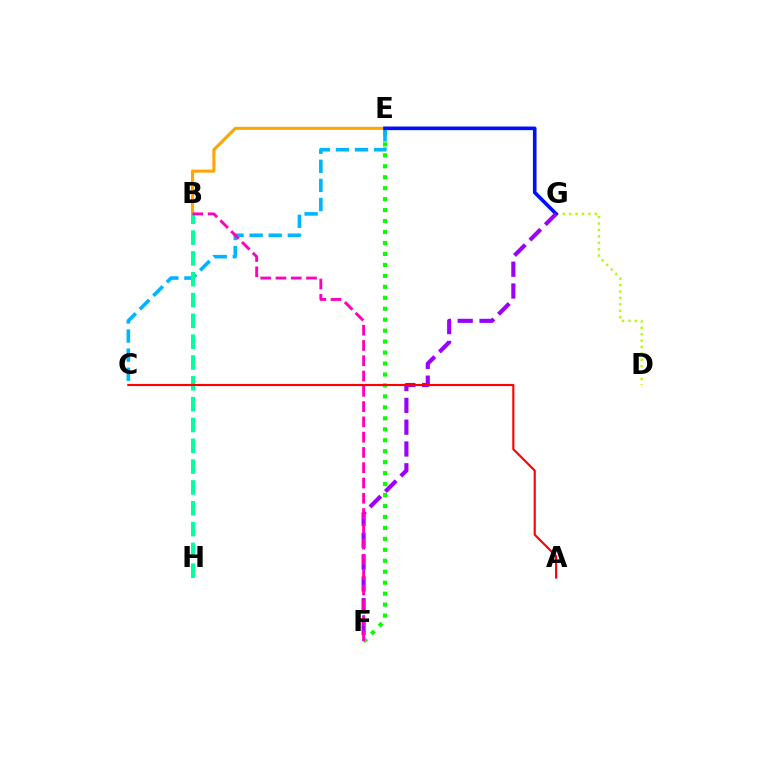{('E', 'F'): [{'color': '#08ff00', 'line_style': 'dotted', 'thickness': 2.98}], ('C', 'E'): [{'color': '#00b5ff', 'line_style': 'dashed', 'thickness': 2.59}], ('D', 'G'): [{'color': '#b3ff00', 'line_style': 'dotted', 'thickness': 1.74}], ('B', 'E'): [{'color': '#ffa500', 'line_style': 'solid', 'thickness': 2.2}], ('E', 'G'): [{'color': '#0010ff', 'line_style': 'solid', 'thickness': 2.61}], ('F', 'G'): [{'color': '#9b00ff', 'line_style': 'dashed', 'thickness': 2.96}], ('B', 'H'): [{'color': '#00ff9d', 'line_style': 'dashed', 'thickness': 2.83}], ('A', 'C'): [{'color': '#ff0000', 'line_style': 'solid', 'thickness': 1.54}], ('B', 'F'): [{'color': '#ff00bd', 'line_style': 'dashed', 'thickness': 2.08}]}